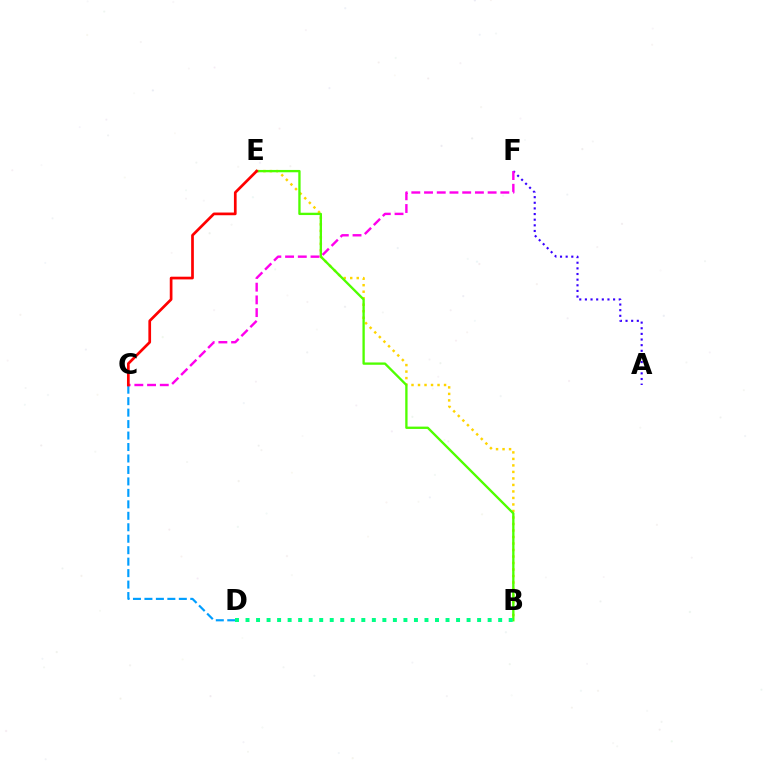{('A', 'F'): [{'color': '#3700ff', 'line_style': 'dotted', 'thickness': 1.53}], ('C', 'D'): [{'color': '#009eff', 'line_style': 'dashed', 'thickness': 1.56}], ('B', 'E'): [{'color': '#ffd500', 'line_style': 'dotted', 'thickness': 1.77}, {'color': '#4fff00', 'line_style': 'solid', 'thickness': 1.68}], ('B', 'D'): [{'color': '#00ff86', 'line_style': 'dotted', 'thickness': 2.86}], ('C', 'F'): [{'color': '#ff00ed', 'line_style': 'dashed', 'thickness': 1.73}], ('C', 'E'): [{'color': '#ff0000', 'line_style': 'solid', 'thickness': 1.95}]}